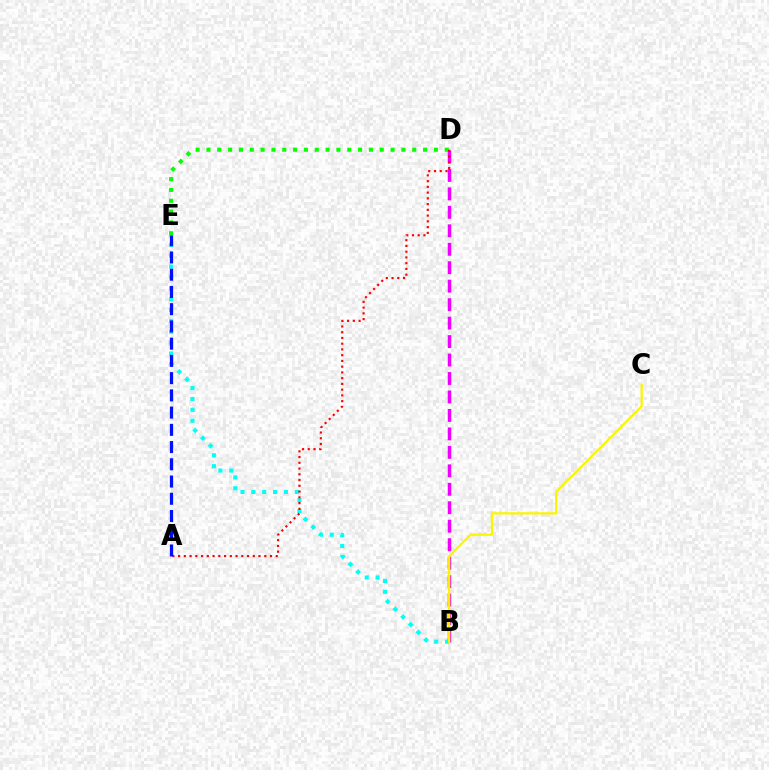{('B', 'D'): [{'color': '#ee00ff', 'line_style': 'dashed', 'thickness': 2.51}], ('D', 'E'): [{'color': '#08ff00', 'line_style': 'dotted', 'thickness': 2.94}], ('B', 'E'): [{'color': '#00fff6', 'line_style': 'dotted', 'thickness': 2.95}], ('B', 'C'): [{'color': '#fcf500', 'line_style': 'solid', 'thickness': 1.62}], ('A', 'D'): [{'color': '#ff0000', 'line_style': 'dotted', 'thickness': 1.56}], ('A', 'E'): [{'color': '#0010ff', 'line_style': 'dashed', 'thickness': 2.34}]}